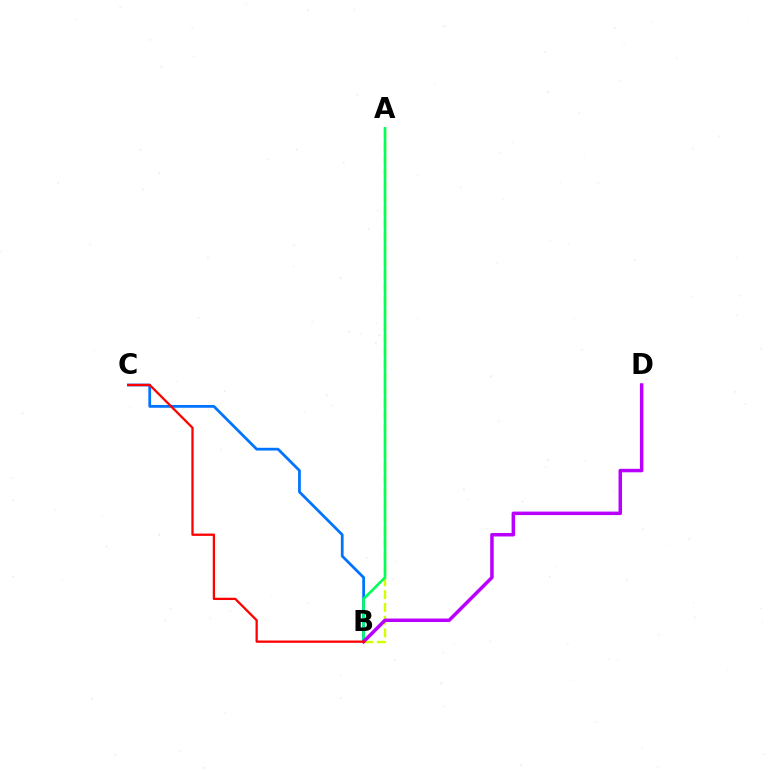{('A', 'B'): [{'color': '#d1ff00', 'line_style': 'dashed', 'thickness': 1.74}, {'color': '#00ff5c', 'line_style': 'solid', 'thickness': 1.87}], ('B', 'C'): [{'color': '#0074ff', 'line_style': 'solid', 'thickness': 1.98}, {'color': '#ff0000', 'line_style': 'solid', 'thickness': 1.65}], ('B', 'D'): [{'color': '#b900ff', 'line_style': 'solid', 'thickness': 2.52}]}